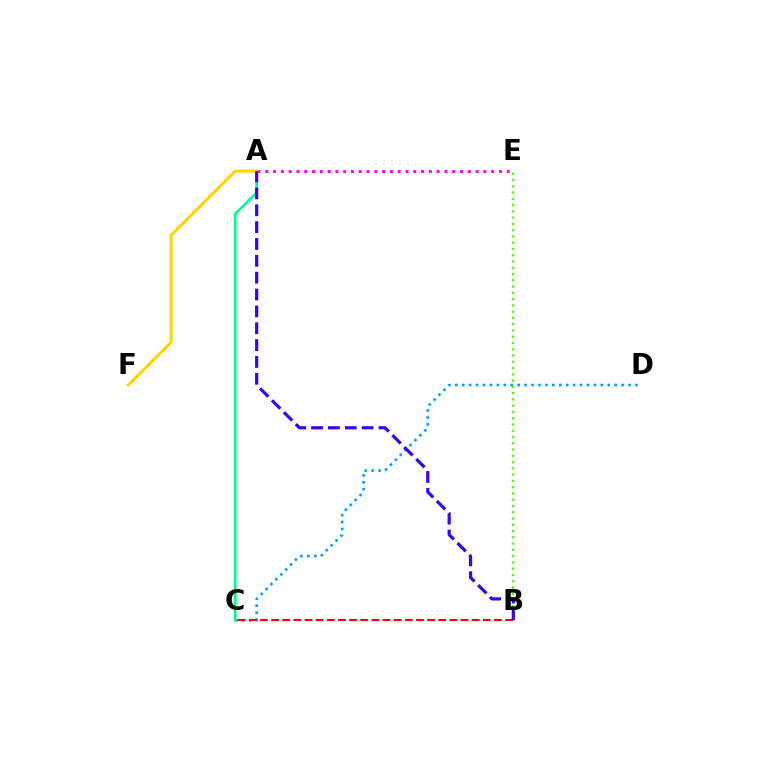{('A', 'E'): [{'color': '#ff00ed', 'line_style': 'dotted', 'thickness': 2.12}], ('C', 'D'): [{'color': '#009eff', 'line_style': 'dotted', 'thickness': 1.88}], ('B', 'E'): [{'color': '#4fff00', 'line_style': 'dotted', 'thickness': 1.7}], ('B', 'C'): [{'color': '#ff0000', 'line_style': 'dashed', 'thickness': 1.51}], ('A', 'C'): [{'color': '#00ff86', 'line_style': 'solid', 'thickness': 1.9}], ('A', 'F'): [{'color': '#ffd500', 'line_style': 'solid', 'thickness': 2.22}], ('A', 'B'): [{'color': '#3700ff', 'line_style': 'dashed', 'thickness': 2.29}]}